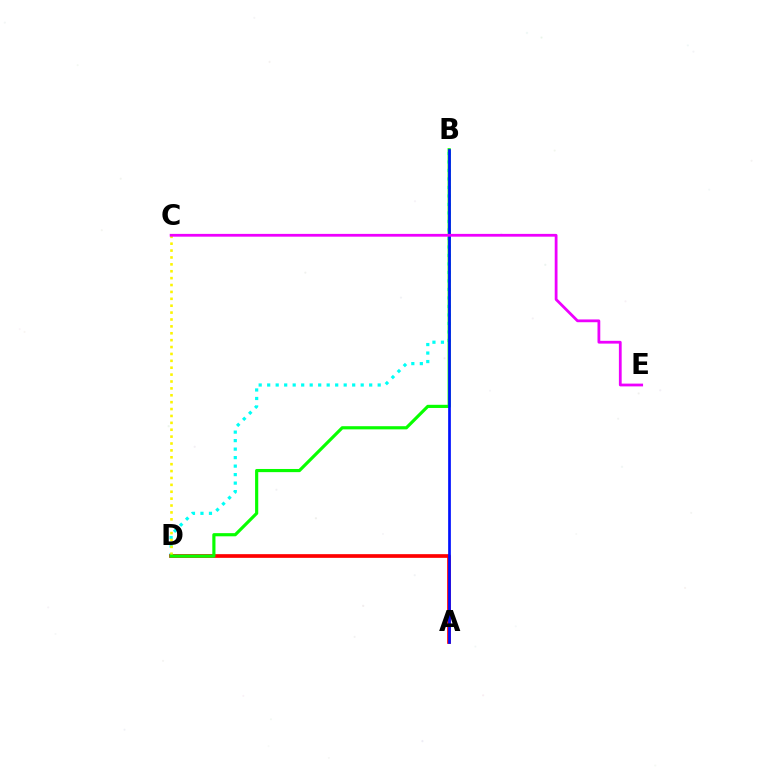{('B', 'D'): [{'color': '#00fff6', 'line_style': 'dotted', 'thickness': 2.31}, {'color': '#08ff00', 'line_style': 'solid', 'thickness': 2.27}], ('A', 'D'): [{'color': '#ff0000', 'line_style': 'solid', 'thickness': 2.65}], ('C', 'D'): [{'color': '#fcf500', 'line_style': 'dotted', 'thickness': 1.87}], ('A', 'B'): [{'color': '#0010ff', 'line_style': 'solid', 'thickness': 1.94}], ('C', 'E'): [{'color': '#ee00ff', 'line_style': 'solid', 'thickness': 2.0}]}